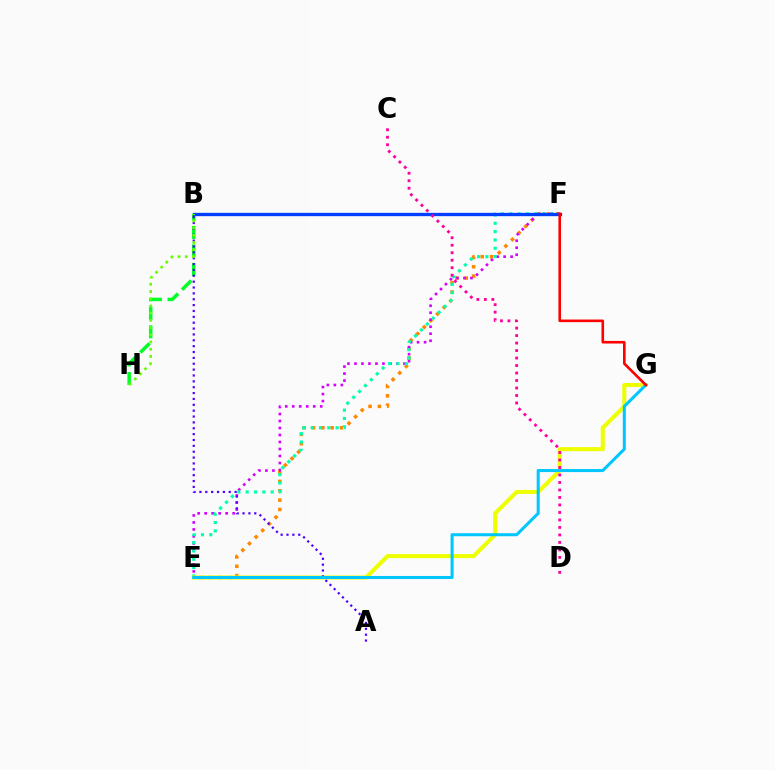{('E', 'F'): [{'color': '#ff8800', 'line_style': 'dotted', 'thickness': 2.54}, {'color': '#d600ff', 'line_style': 'dotted', 'thickness': 1.9}, {'color': '#00ffaf', 'line_style': 'dotted', 'thickness': 2.26}], ('B', 'H'): [{'color': '#00ff27', 'line_style': 'dashed', 'thickness': 2.52}, {'color': '#66ff00', 'line_style': 'dotted', 'thickness': 1.96}], ('B', 'F'): [{'color': '#003fff', 'line_style': 'solid', 'thickness': 2.39}], ('E', 'G'): [{'color': '#eeff00', 'line_style': 'solid', 'thickness': 2.93}, {'color': '#00c7ff', 'line_style': 'solid', 'thickness': 2.19}], ('A', 'B'): [{'color': '#4f00ff', 'line_style': 'dotted', 'thickness': 1.59}], ('C', 'D'): [{'color': '#ff00a0', 'line_style': 'dotted', 'thickness': 2.04}], ('F', 'G'): [{'color': '#ff0000', 'line_style': 'solid', 'thickness': 1.87}]}